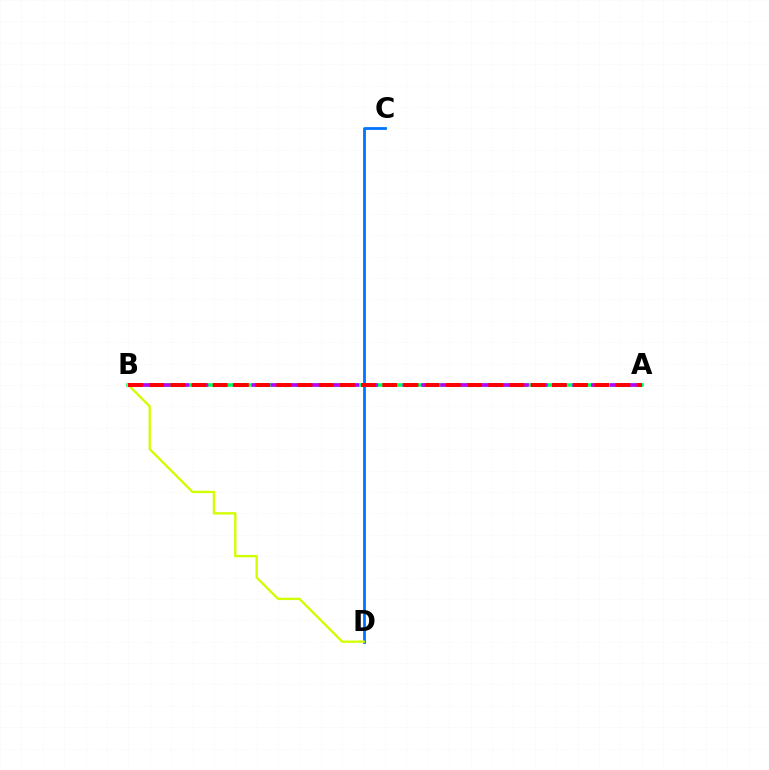{('A', 'B'): [{'color': '#00ff5c', 'line_style': 'solid', 'thickness': 2.55}, {'color': '#b900ff', 'line_style': 'dashed', 'thickness': 2.56}, {'color': '#ff0000', 'line_style': 'dashed', 'thickness': 2.88}], ('C', 'D'): [{'color': '#0074ff', 'line_style': 'solid', 'thickness': 2.0}], ('B', 'D'): [{'color': '#d1ff00', 'line_style': 'solid', 'thickness': 1.69}]}